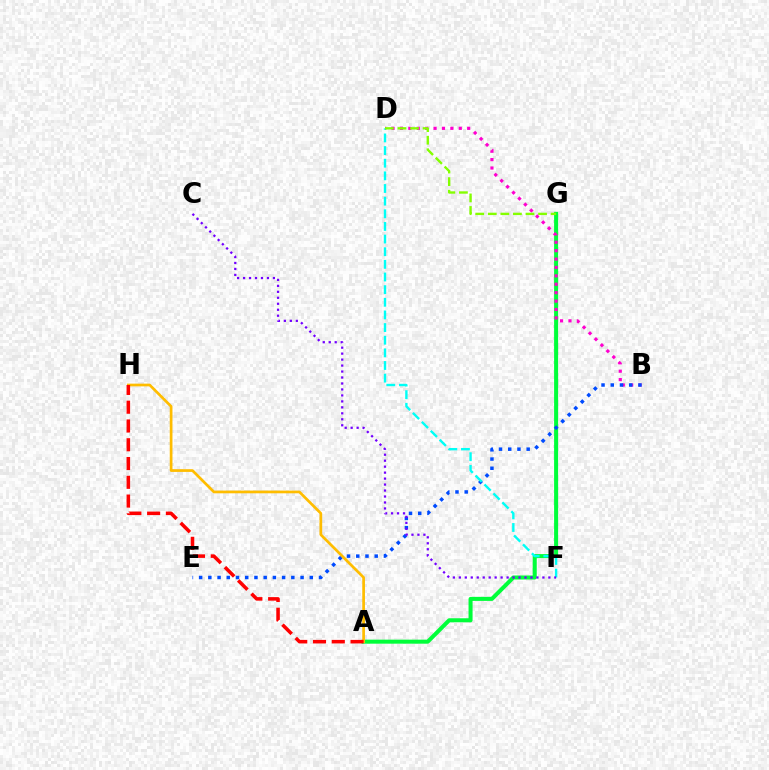{('A', 'G'): [{'color': '#00ff39', 'line_style': 'solid', 'thickness': 2.9}], ('B', 'D'): [{'color': '#ff00cf', 'line_style': 'dotted', 'thickness': 2.28}], ('B', 'E'): [{'color': '#004bff', 'line_style': 'dotted', 'thickness': 2.51}], ('D', 'F'): [{'color': '#00fff6', 'line_style': 'dashed', 'thickness': 1.72}], ('A', 'H'): [{'color': '#ffbd00', 'line_style': 'solid', 'thickness': 1.95}, {'color': '#ff0000', 'line_style': 'dashed', 'thickness': 2.55}], ('D', 'G'): [{'color': '#84ff00', 'line_style': 'dashed', 'thickness': 1.71}], ('C', 'F'): [{'color': '#7200ff', 'line_style': 'dotted', 'thickness': 1.62}]}